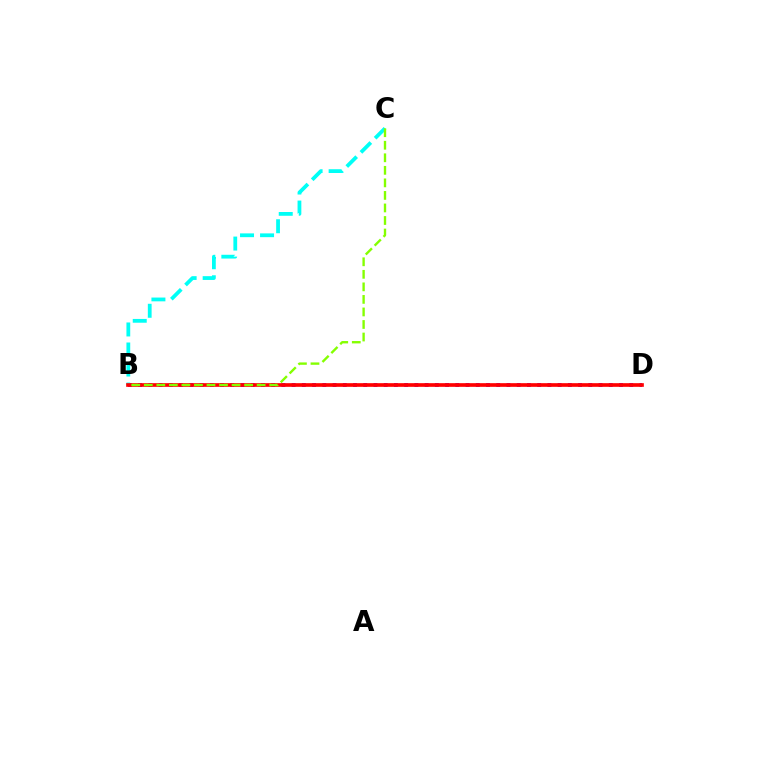{('B', 'D'): [{'color': '#7200ff', 'line_style': 'dotted', 'thickness': 2.78}, {'color': '#ff0000', 'line_style': 'solid', 'thickness': 2.64}], ('B', 'C'): [{'color': '#00fff6', 'line_style': 'dashed', 'thickness': 2.72}, {'color': '#84ff00', 'line_style': 'dashed', 'thickness': 1.7}]}